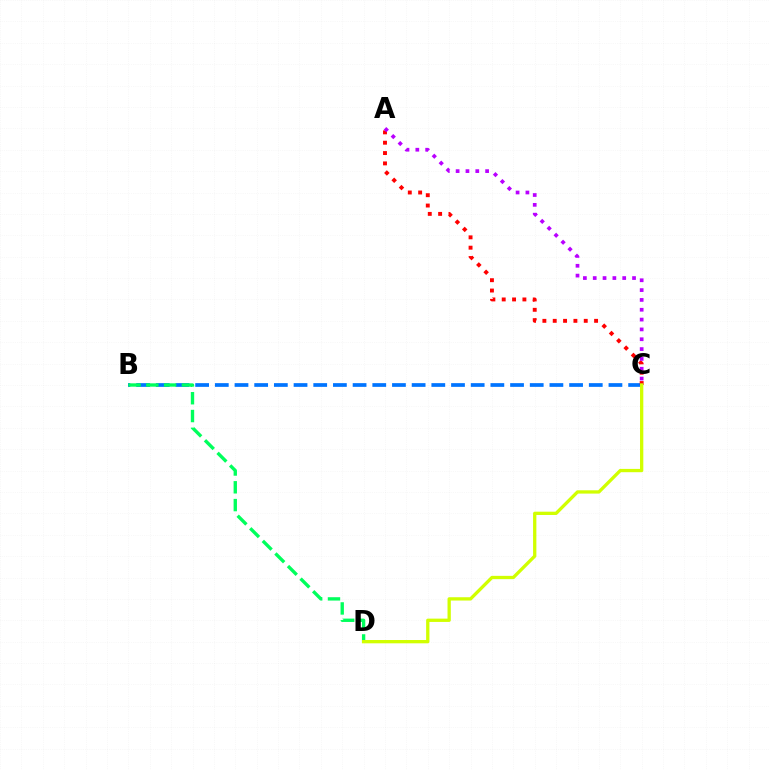{('B', 'C'): [{'color': '#0074ff', 'line_style': 'dashed', 'thickness': 2.67}], ('B', 'D'): [{'color': '#00ff5c', 'line_style': 'dashed', 'thickness': 2.42}], ('A', 'C'): [{'color': '#ff0000', 'line_style': 'dotted', 'thickness': 2.81}, {'color': '#b900ff', 'line_style': 'dotted', 'thickness': 2.67}], ('C', 'D'): [{'color': '#d1ff00', 'line_style': 'solid', 'thickness': 2.38}]}